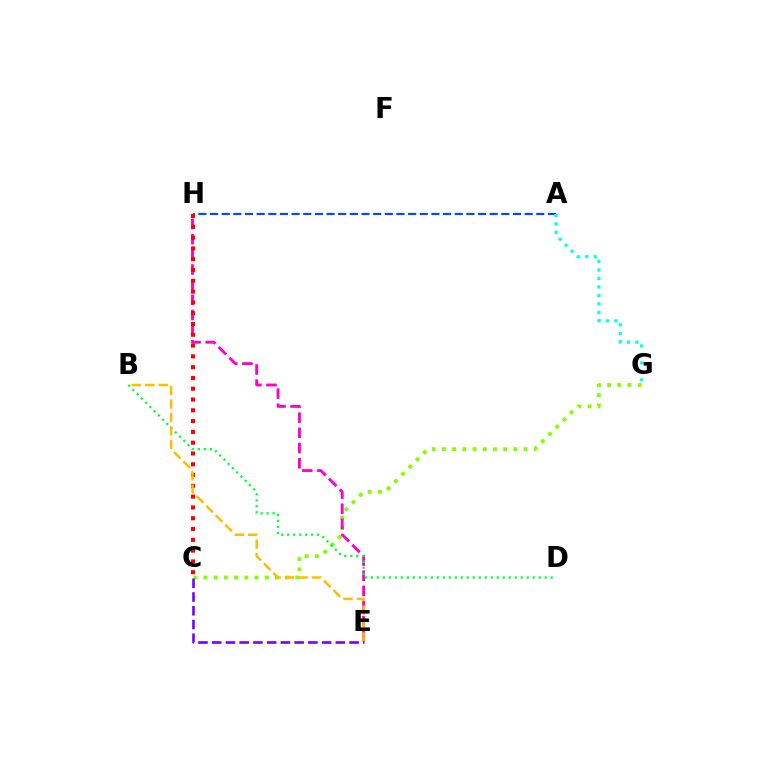{('C', 'G'): [{'color': '#84ff00', 'line_style': 'dotted', 'thickness': 2.78}], ('A', 'H'): [{'color': '#004bff', 'line_style': 'dashed', 'thickness': 1.58}], ('E', 'H'): [{'color': '#ff00cf', 'line_style': 'dashed', 'thickness': 2.06}], ('A', 'G'): [{'color': '#00fff6', 'line_style': 'dotted', 'thickness': 2.3}], ('C', 'H'): [{'color': '#ff0000', 'line_style': 'dotted', 'thickness': 2.93}], ('B', 'D'): [{'color': '#00ff39', 'line_style': 'dotted', 'thickness': 1.63}], ('B', 'E'): [{'color': '#ffbd00', 'line_style': 'dashed', 'thickness': 1.83}], ('C', 'E'): [{'color': '#7200ff', 'line_style': 'dashed', 'thickness': 1.87}]}